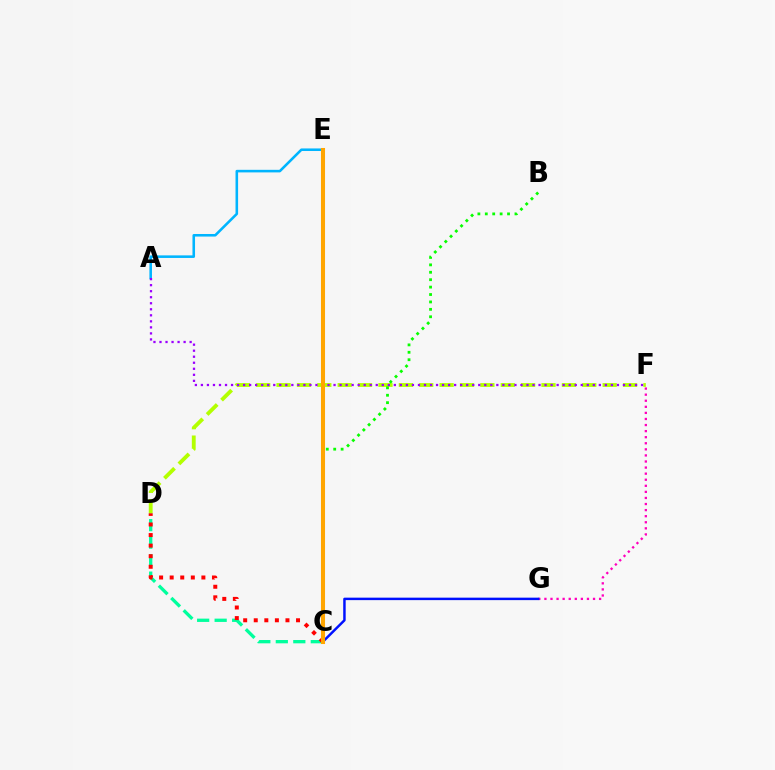{('C', 'D'): [{'color': '#00ff9d', 'line_style': 'dashed', 'thickness': 2.38}, {'color': '#ff0000', 'line_style': 'dotted', 'thickness': 2.87}], ('F', 'G'): [{'color': '#ff00bd', 'line_style': 'dotted', 'thickness': 1.65}], ('D', 'F'): [{'color': '#b3ff00', 'line_style': 'dashed', 'thickness': 2.77}], ('A', 'E'): [{'color': '#00b5ff', 'line_style': 'solid', 'thickness': 1.85}], ('C', 'G'): [{'color': '#0010ff', 'line_style': 'solid', 'thickness': 1.77}], ('B', 'C'): [{'color': '#08ff00', 'line_style': 'dotted', 'thickness': 2.01}], ('A', 'F'): [{'color': '#9b00ff', 'line_style': 'dotted', 'thickness': 1.64}], ('C', 'E'): [{'color': '#ffa500', 'line_style': 'solid', 'thickness': 2.93}]}